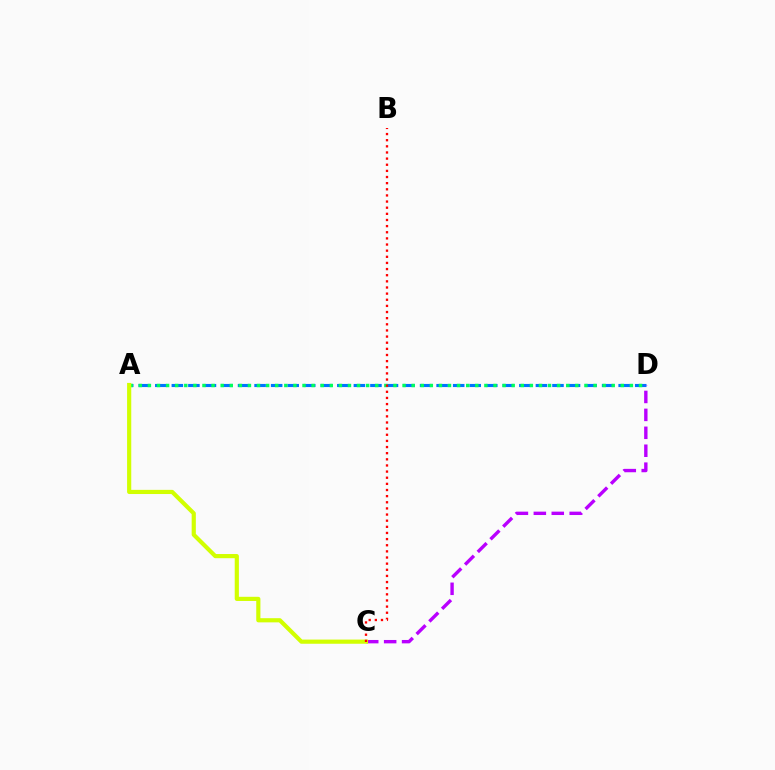{('A', 'D'): [{'color': '#0074ff', 'line_style': 'dashed', 'thickness': 2.25}, {'color': '#00ff5c', 'line_style': 'dotted', 'thickness': 2.47}], ('C', 'D'): [{'color': '#b900ff', 'line_style': 'dashed', 'thickness': 2.44}], ('A', 'C'): [{'color': '#d1ff00', 'line_style': 'solid', 'thickness': 3.0}], ('B', 'C'): [{'color': '#ff0000', 'line_style': 'dotted', 'thickness': 1.67}]}